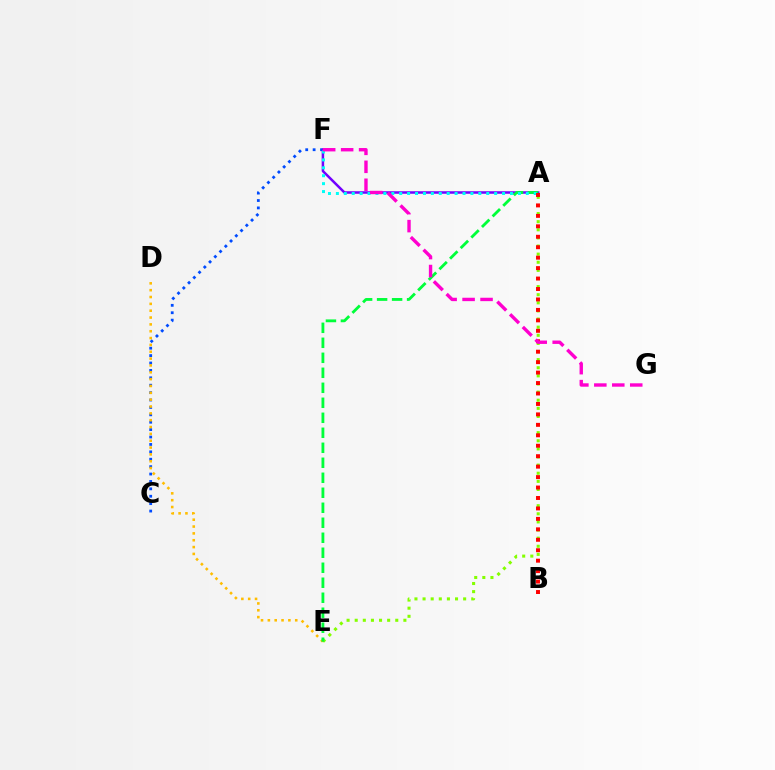{('C', 'F'): [{'color': '#004bff', 'line_style': 'dotted', 'thickness': 2.01}], ('A', 'F'): [{'color': '#7200ff', 'line_style': 'solid', 'thickness': 1.8}, {'color': '#00fff6', 'line_style': 'dotted', 'thickness': 2.15}], ('A', 'E'): [{'color': '#84ff00', 'line_style': 'dotted', 'thickness': 2.2}, {'color': '#00ff39', 'line_style': 'dashed', 'thickness': 2.04}], ('D', 'E'): [{'color': '#ffbd00', 'line_style': 'dotted', 'thickness': 1.86}], ('A', 'B'): [{'color': '#ff0000', 'line_style': 'dotted', 'thickness': 2.84}], ('F', 'G'): [{'color': '#ff00cf', 'line_style': 'dashed', 'thickness': 2.44}]}